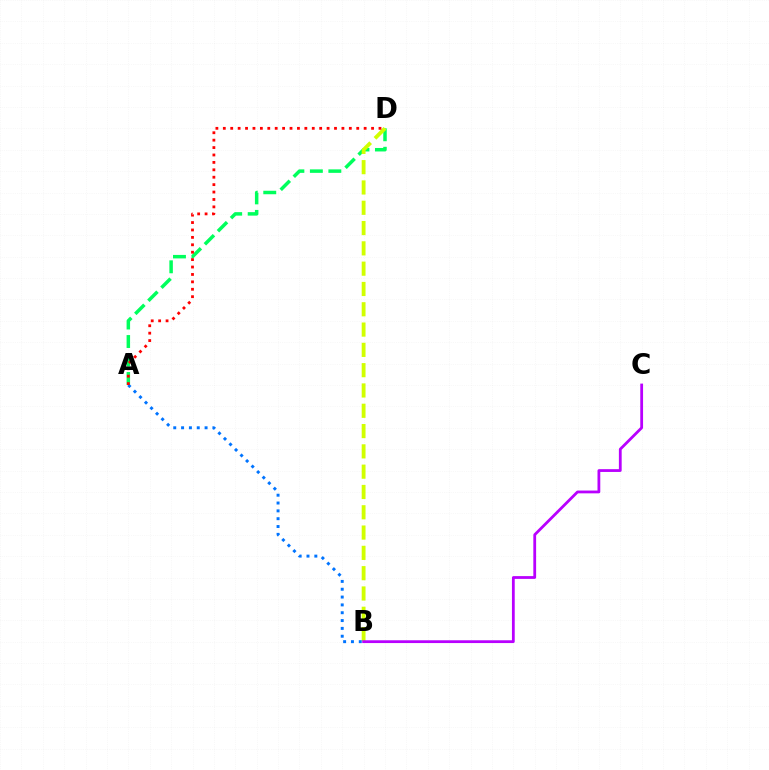{('A', 'D'): [{'color': '#00ff5c', 'line_style': 'dashed', 'thickness': 2.51}, {'color': '#ff0000', 'line_style': 'dotted', 'thickness': 2.01}], ('B', 'D'): [{'color': '#d1ff00', 'line_style': 'dashed', 'thickness': 2.76}], ('A', 'B'): [{'color': '#0074ff', 'line_style': 'dotted', 'thickness': 2.13}], ('B', 'C'): [{'color': '#b900ff', 'line_style': 'solid', 'thickness': 2.01}]}